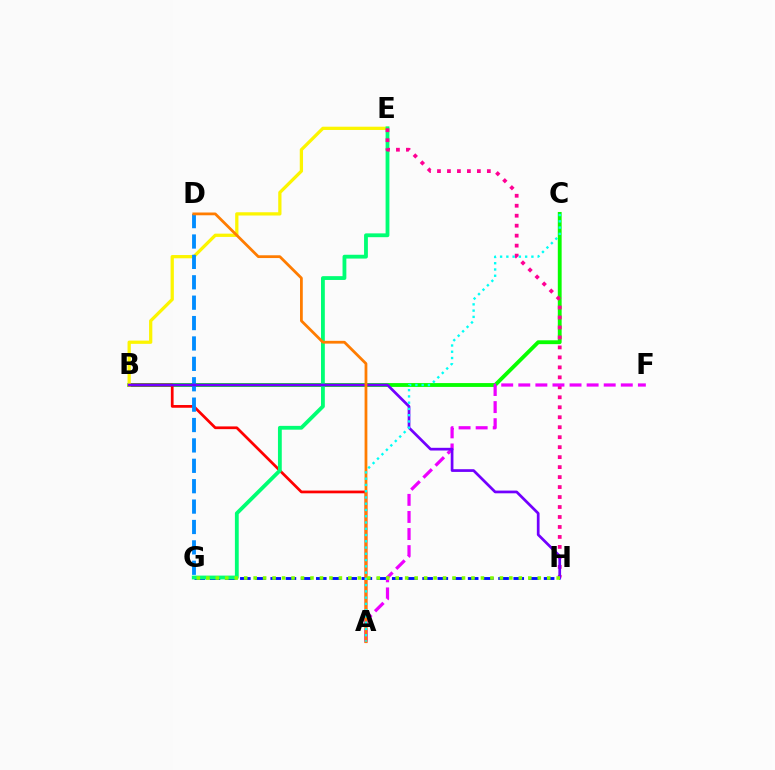{('B', 'C'): [{'color': '#08ff00', 'line_style': 'solid', 'thickness': 2.76}], ('A', 'B'): [{'color': '#ff0000', 'line_style': 'solid', 'thickness': 1.96}], ('B', 'E'): [{'color': '#fcf500', 'line_style': 'solid', 'thickness': 2.35}], ('G', 'H'): [{'color': '#0010ff', 'line_style': 'dashed', 'thickness': 2.06}, {'color': '#84ff00', 'line_style': 'dotted', 'thickness': 2.57}], ('E', 'G'): [{'color': '#00ff74', 'line_style': 'solid', 'thickness': 2.75}], ('E', 'H'): [{'color': '#ff0094', 'line_style': 'dotted', 'thickness': 2.71}], ('A', 'F'): [{'color': '#ee00ff', 'line_style': 'dashed', 'thickness': 2.32}], ('D', 'G'): [{'color': '#008cff', 'line_style': 'dashed', 'thickness': 2.77}], ('B', 'H'): [{'color': '#7200ff', 'line_style': 'solid', 'thickness': 1.95}], ('A', 'D'): [{'color': '#ff7c00', 'line_style': 'solid', 'thickness': 2.0}], ('A', 'C'): [{'color': '#00fff6', 'line_style': 'dotted', 'thickness': 1.7}]}